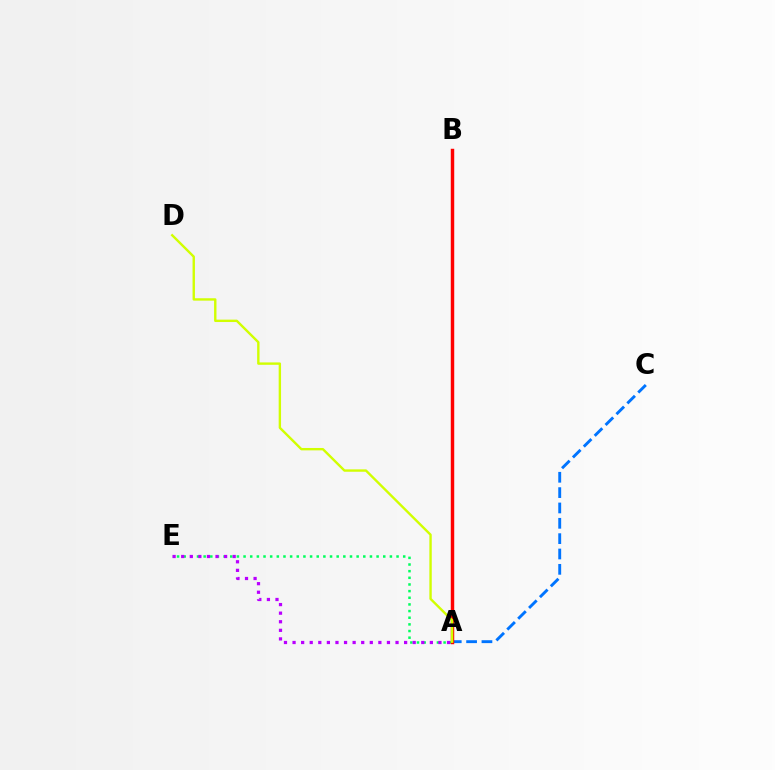{('A', 'E'): [{'color': '#00ff5c', 'line_style': 'dotted', 'thickness': 1.81}, {'color': '#b900ff', 'line_style': 'dotted', 'thickness': 2.33}], ('A', 'C'): [{'color': '#0074ff', 'line_style': 'dashed', 'thickness': 2.08}], ('A', 'B'): [{'color': '#ff0000', 'line_style': 'solid', 'thickness': 2.48}], ('A', 'D'): [{'color': '#d1ff00', 'line_style': 'solid', 'thickness': 1.72}]}